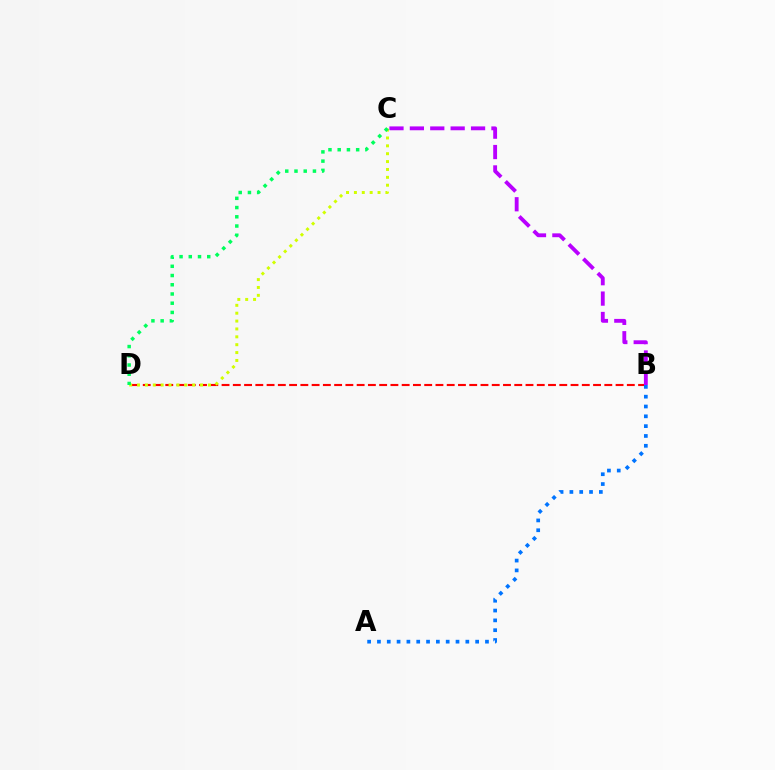{('B', 'D'): [{'color': '#ff0000', 'line_style': 'dashed', 'thickness': 1.53}], ('C', 'D'): [{'color': '#d1ff00', 'line_style': 'dotted', 'thickness': 2.14}, {'color': '#00ff5c', 'line_style': 'dotted', 'thickness': 2.51}], ('A', 'B'): [{'color': '#0074ff', 'line_style': 'dotted', 'thickness': 2.67}], ('B', 'C'): [{'color': '#b900ff', 'line_style': 'dashed', 'thickness': 2.77}]}